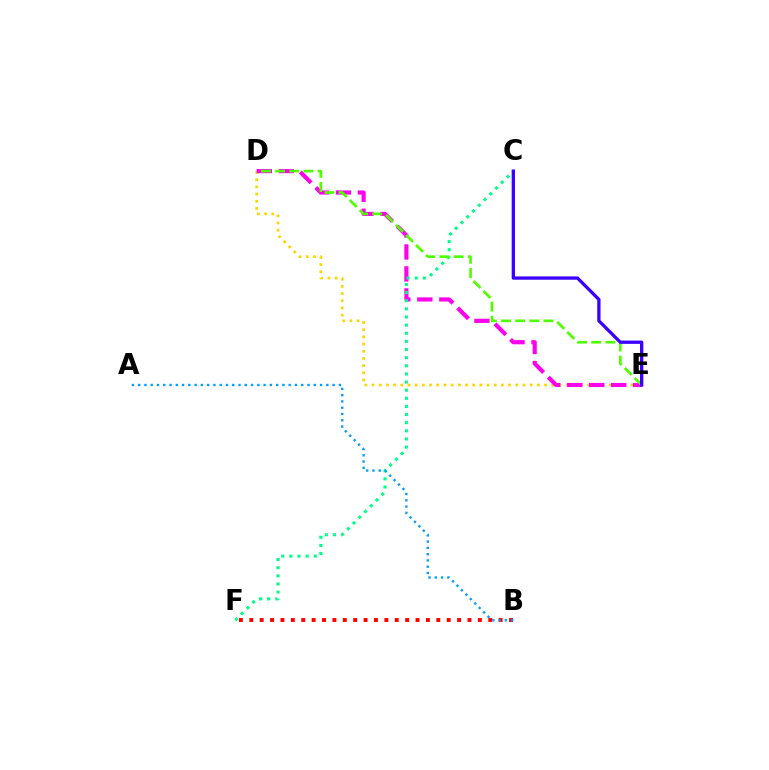{('D', 'E'): [{'color': '#ffd500', 'line_style': 'dotted', 'thickness': 1.95}, {'color': '#ff00ed', 'line_style': 'dashed', 'thickness': 2.99}, {'color': '#4fff00', 'line_style': 'dashed', 'thickness': 1.92}], ('C', 'F'): [{'color': '#00ff86', 'line_style': 'dotted', 'thickness': 2.21}], ('B', 'F'): [{'color': '#ff0000', 'line_style': 'dotted', 'thickness': 2.82}], ('A', 'B'): [{'color': '#009eff', 'line_style': 'dotted', 'thickness': 1.7}], ('C', 'E'): [{'color': '#3700ff', 'line_style': 'solid', 'thickness': 2.37}]}